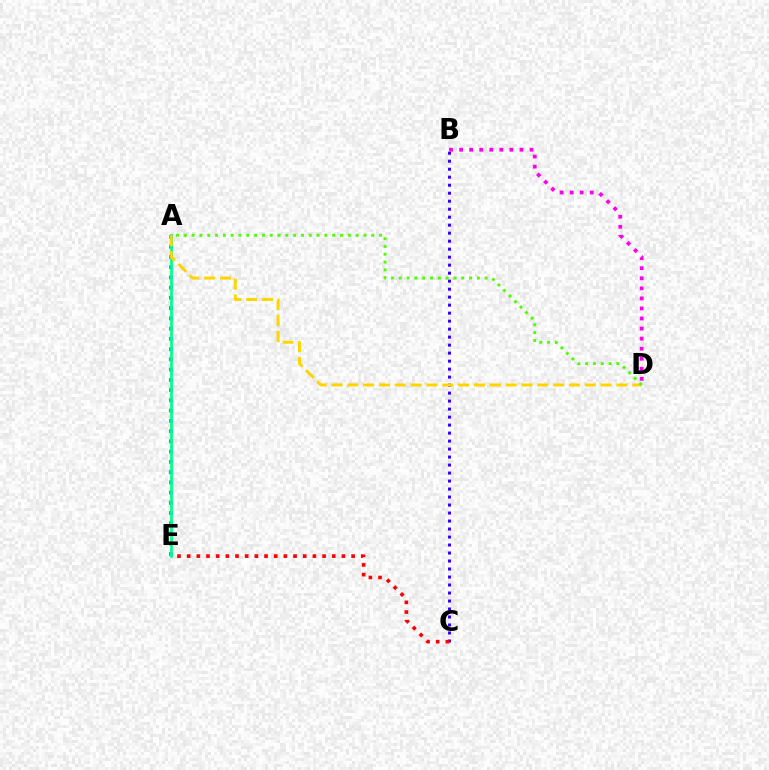{('A', 'E'): [{'color': '#009eff', 'line_style': 'dotted', 'thickness': 2.78}, {'color': '#00ff86', 'line_style': 'solid', 'thickness': 1.95}], ('B', 'D'): [{'color': '#ff00ed', 'line_style': 'dotted', 'thickness': 2.73}], ('B', 'C'): [{'color': '#3700ff', 'line_style': 'dotted', 'thickness': 2.17}], ('C', 'E'): [{'color': '#ff0000', 'line_style': 'dotted', 'thickness': 2.63}], ('A', 'D'): [{'color': '#ffd500', 'line_style': 'dashed', 'thickness': 2.15}, {'color': '#4fff00', 'line_style': 'dotted', 'thickness': 2.12}]}